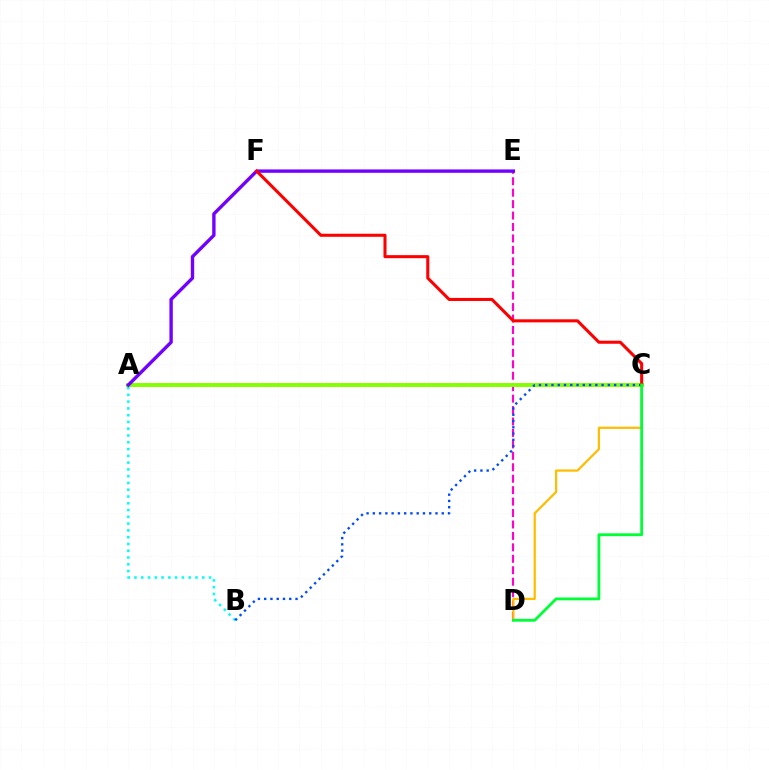{('D', 'E'): [{'color': '#ff00cf', 'line_style': 'dashed', 'thickness': 1.55}], ('A', 'C'): [{'color': '#84ff00', 'line_style': 'solid', 'thickness': 2.82}], ('A', 'B'): [{'color': '#00fff6', 'line_style': 'dotted', 'thickness': 1.84}], ('A', 'E'): [{'color': '#7200ff', 'line_style': 'solid', 'thickness': 2.43}], ('C', 'D'): [{'color': '#ffbd00', 'line_style': 'solid', 'thickness': 1.61}, {'color': '#00ff39', 'line_style': 'solid', 'thickness': 2.04}], ('B', 'C'): [{'color': '#004bff', 'line_style': 'dotted', 'thickness': 1.7}], ('C', 'F'): [{'color': '#ff0000', 'line_style': 'solid', 'thickness': 2.2}]}